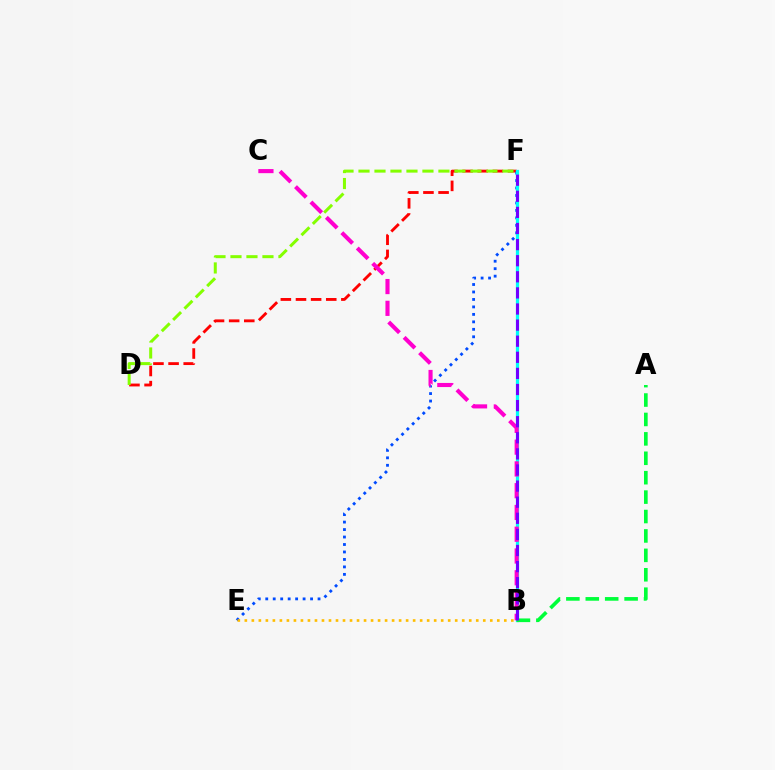{('D', 'F'): [{'color': '#ff0000', 'line_style': 'dashed', 'thickness': 2.06}, {'color': '#84ff00', 'line_style': 'dashed', 'thickness': 2.17}], ('E', 'F'): [{'color': '#004bff', 'line_style': 'dotted', 'thickness': 2.03}], ('B', 'E'): [{'color': '#ffbd00', 'line_style': 'dotted', 'thickness': 1.91}], ('B', 'F'): [{'color': '#00fff6', 'line_style': 'solid', 'thickness': 2.34}, {'color': '#7200ff', 'line_style': 'dashed', 'thickness': 2.19}], ('B', 'C'): [{'color': '#ff00cf', 'line_style': 'dashed', 'thickness': 2.96}], ('A', 'B'): [{'color': '#00ff39', 'line_style': 'dashed', 'thickness': 2.64}]}